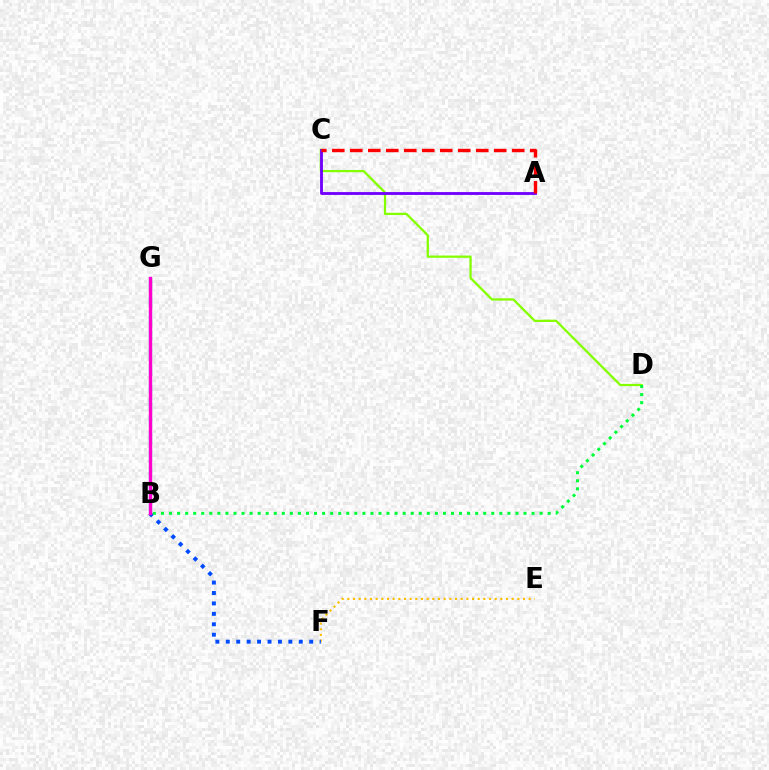{('E', 'F'): [{'color': '#ffbd00', 'line_style': 'dotted', 'thickness': 1.54}], ('B', 'G'): [{'color': '#00fff6', 'line_style': 'dashed', 'thickness': 2.33}, {'color': '#ff00cf', 'line_style': 'solid', 'thickness': 2.45}], ('C', 'D'): [{'color': '#84ff00', 'line_style': 'solid', 'thickness': 1.64}], ('A', 'C'): [{'color': '#7200ff', 'line_style': 'solid', 'thickness': 2.05}, {'color': '#ff0000', 'line_style': 'dashed', 'thickness': 2.44}], ('B', 'F'): [{'color': '#004bff', 'line_style': 'dotted', 'thickness': 2.83}], ('B', 'D'): [{'color': '#00ff39', 'line_style': 'dotted', 'thickness': 2.19}]}